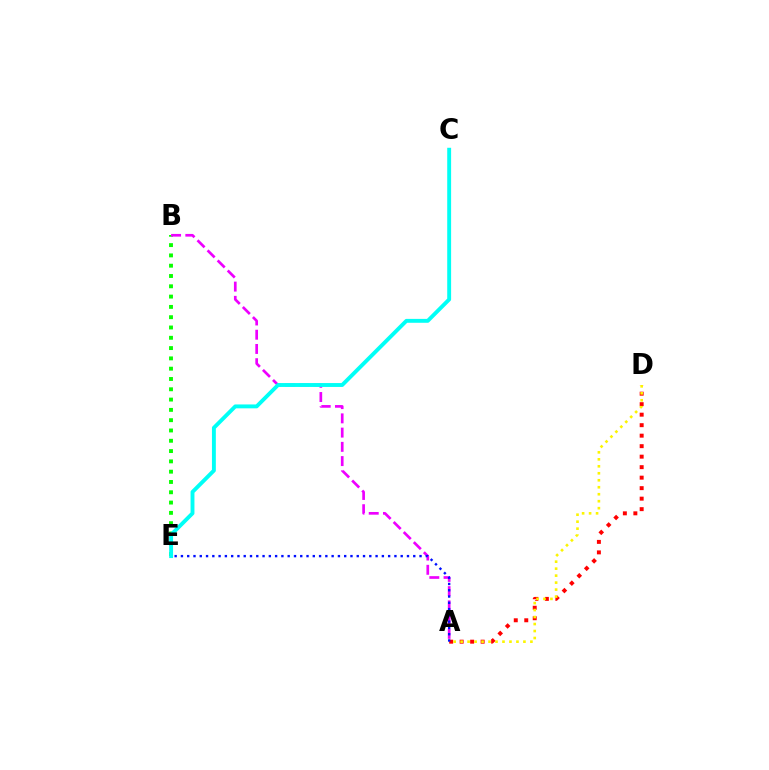{('B', 'E'): [{'color': '#08ff00', 'line_style': 'dotted', 'thickness': 2.8}], ('A', 'D'): [{'color': '#ff0000', 'line_style': 'dotted', 'thickness': 2.85}, {'color': '#fcf500', 'line_style': 'dotted', 'thickness': 1.9}], ('A', 'B'): [{'color': '#ee00ff', 'line_style': 'dashed', 'thickness': 1.93}], ('C', 'E'): [{'color': '#00fff6', 'line_style': 'solid', 'thickness': 2.8}], ('A', 'E'): [{'color': '#0010ff', 'line_style': 'dotted', 'thickness': 1.71}]}